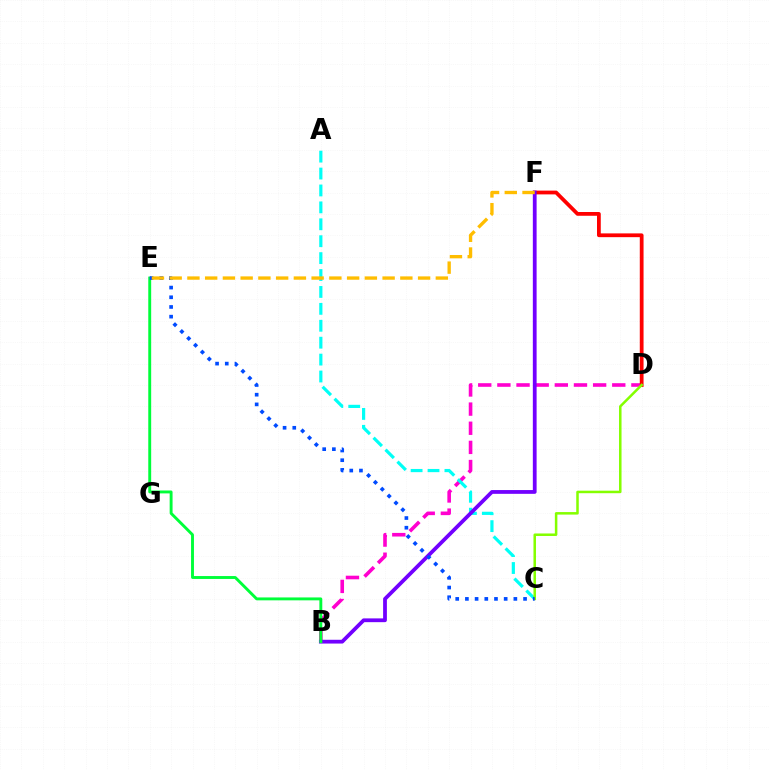{('B', 'D'): [{'color': '#ff00cf', 'line_style': 'dashed', 'thickness': 2.6}], ('D', 'F'): [{'color': '#ff0000', 'line_style': 'solid', 'thickness': 2.72}], ('A', 'C'): [{'color': '#00fff6', 'line_style': 'dashed', 'thickness': 2.3}], ('B', 'F'): [{'color': '#7200ff', 'line_style': 'solid', 'thickness': 2.72}], ('B', 'E'): [{'color': '#00ff39', 'line_style': 'solid', 'thickness': 2.09}], ('C', 'D'): [{'color': '#84ff00', 'line_style': 'solid', 'thickness': 1.81}], ('C', 'E'): [{'color': '#004bff', 'line_style': 'dotted', 'thickness': 2.63}], ('E', 'F'): [{'color': '#ffbd00', 'line_style': 'dashed', 'thickness': 2.41}]}